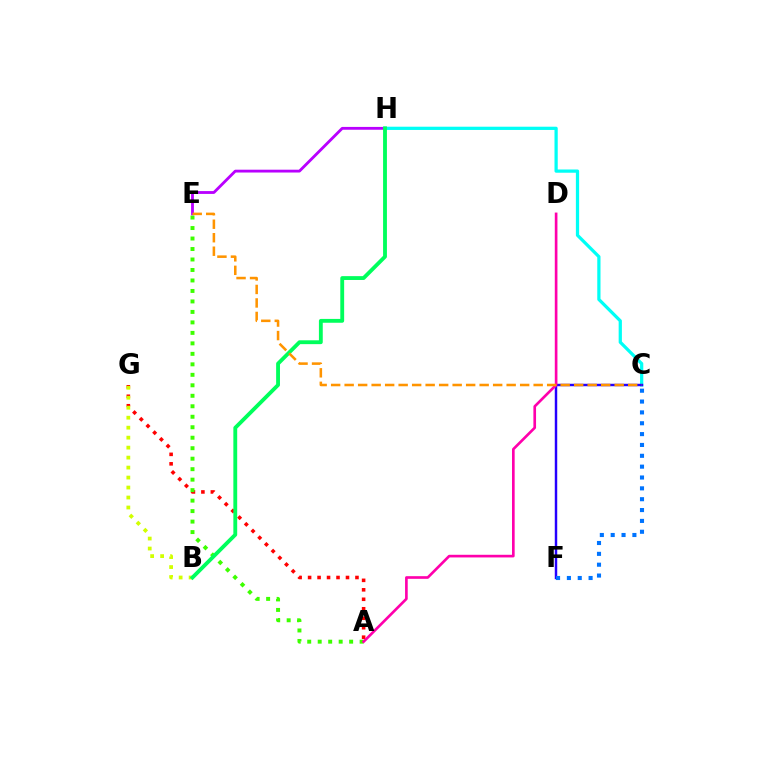{('E', 'H'): [{'color': '#b900ff', 'line_style': 'solid', 'thickness': 2.04}], ('C', 'H'): [{'color': '#00fff6', 'line_style': 'solid', 'thickness': 2.33}], ('A', 'G'): [{'color': '#ff0000', 'line_style': 'dotted', 'thickness': 2.57}], ('C', 'F'): [{'color': '#2500ff', 'line_style': 'solid', 'thickness': 1.77}, {'color': '#0074ff', 'line_style': 'dotted', 'thickness': 2.95}], ('B', 'G'): [{'color': '#d1ff00', 'line_style': 'dotted', 'thickness': 2.71}], ('A', 'E'): [{'color': '#3dff00', 'line_style': 'dotted', 'thickness': 2.85}], ('B', 'H'): [{'color': '#00ff5c', 'line_style': 'solid', 'thickness': 2.77}], ('A', 'D'): [{'color': '#ff00ac', 'line_style': 'solid', 'thickness': 1.91}], ('C', 'E'): [{'color': '#ff9400', 'line_style': 'dashed', 'thickness': 1.83}]}